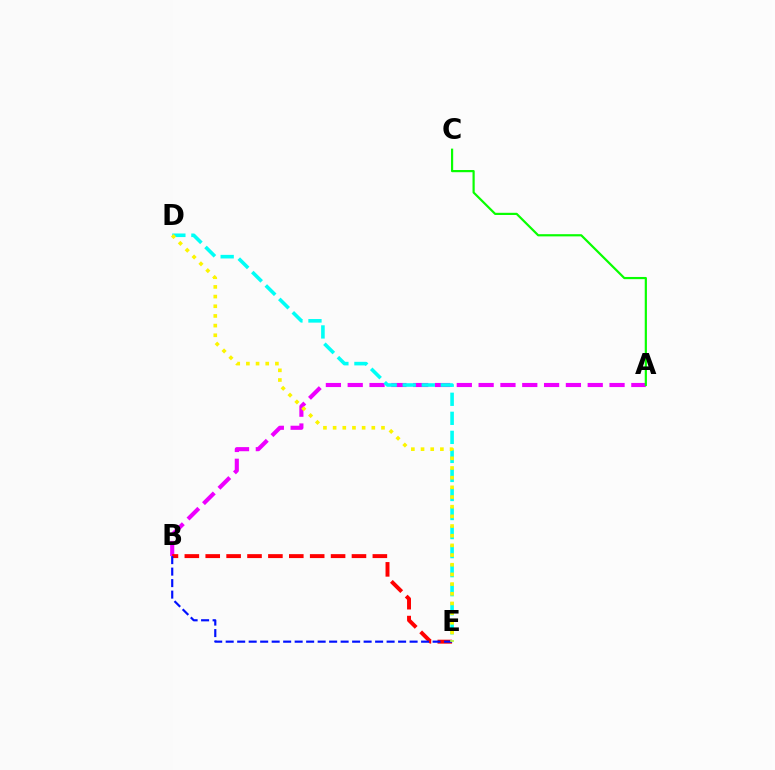{('A', 'B'): [{'color': '#ee00ff', 'line_style': 'dashed', 'thickness': 2.96}], ('B', 'E'): [{'color': '#ff0000', 'line_style': 'dashed', 'thickness': 2.84}, {'color': '#0010ff', 'line_style': 'dashed', 'thickness': 1.56}], ('A', 'C'): [{'color': '#08ff00', 'line_style': 'solid', 'thickness': 1.58}], ('D', 'E'): [{'color': '#00fff6', 'line_style': 'dashed', 'thickness': 2.59}, {'color': '#fcf500', 'line_style': 'dotted', 'thickness': 2.63}]}